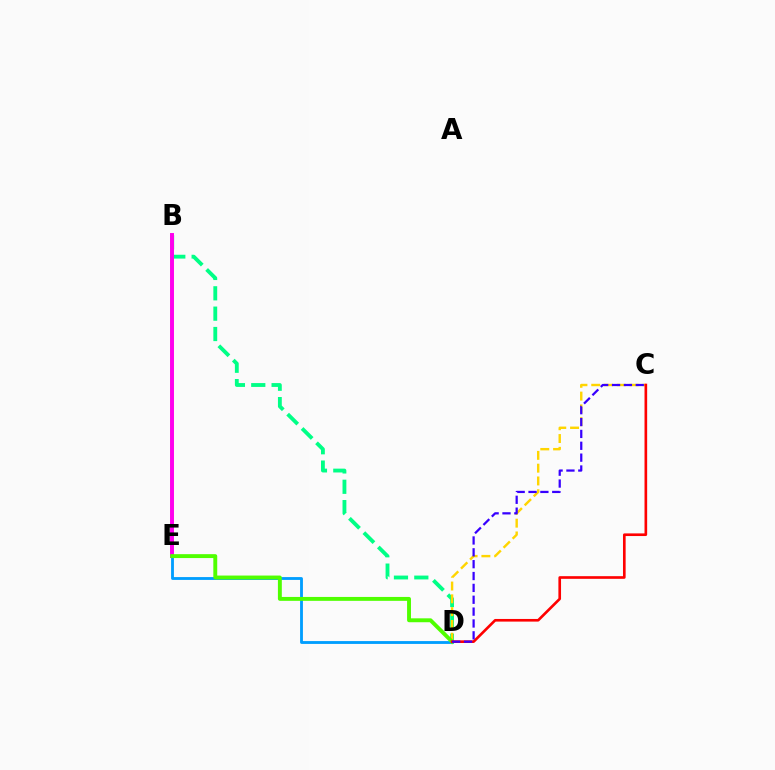{('B', 'D'): [{'color': '#00ff86', 'line_style': 'dashed', 'thickness': 2.76}], ('D', 'E'): [{'color': '#009eff', 'line_style': 'solid', 'thickness': 2.04}, {'color': '#4fff00', 'line_style': 'solid', 'thickness': 2.81}], ('C', 'D'): [{'color': '#ffd500', 'line_style': 'dashed', 'thickness': 1.74}, {'color': '#ff0000', 'line_style': 'solid', 'thickness': 1.9}, {'color': '#3700ff', 'line_style': 'dashed', 'thickness': 1.61}], ('B', 'E'): [{'color': '#ff00ed', 'line_style': 'solid', 'thickness': 2.84}]}